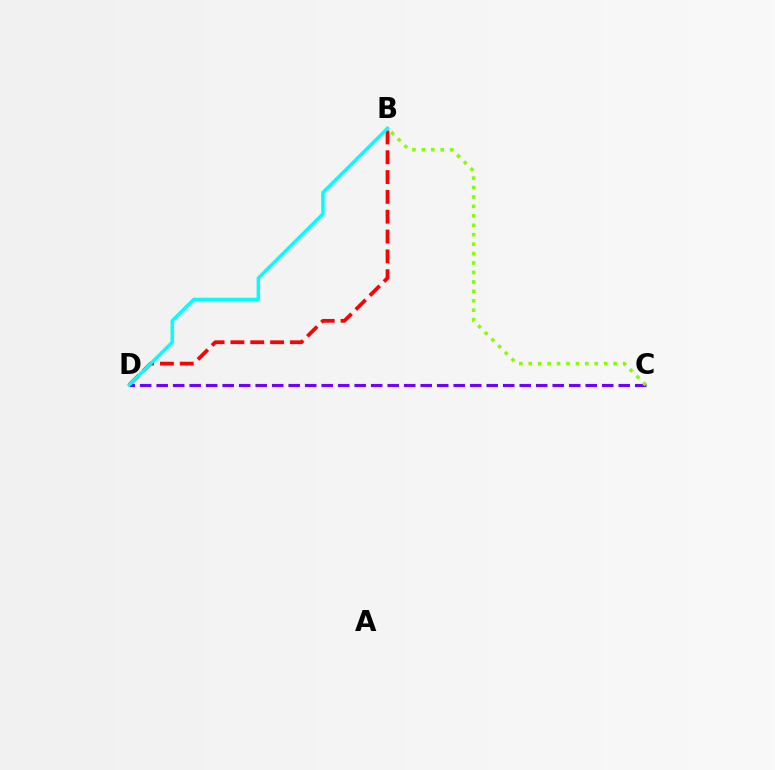{('B', 'D'): [{'color': '#ff0000', 'line_style': 'dashed', 'thickness': 2.69}, {'color': '#00fff6', 'line_style': 'solid', 'thickness': 2.45}], ('C', 'D'): [{'color': '#7200ff', 'line_style': 'dashed', 'thickness': 2.24}], ('B', 'C'): [{'color': '#84ff00', 'line_style': 'dotted', 'thickness': 2.56}]}